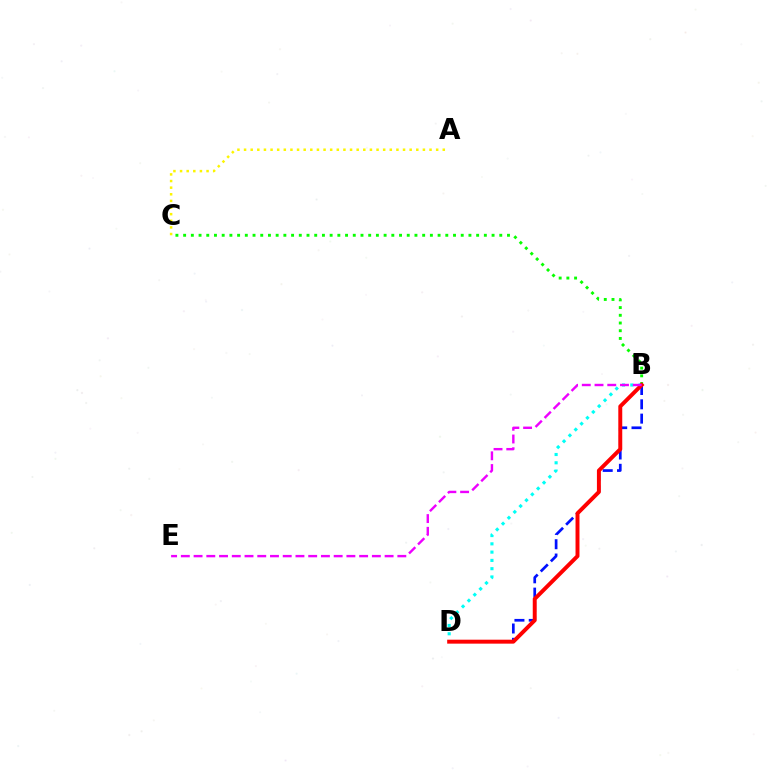{('A', 'C'): [{'color': '#fcf500', 'line_style': 'dotted', 'thickness': 1.8}], ('B', 'D'): [{'color': '#0010ff', 'line_style': 'dashed', 'thickness': 1.94}, {'color': '#00fff6', 'line_style': 'dotted', 'thickness': 2.25}, {'color': '#ff0000', 'line_style': 'solid', 'thickness': 2.84}], ('B', 'C'): [{'color': '#08ff00', 'line_style': 'dotted', 'thickness': 2.1}], ('B', 'E'): [{'color': '#ee00ff', 'line_style': 'dashed', 'thickness': 1.73}]}